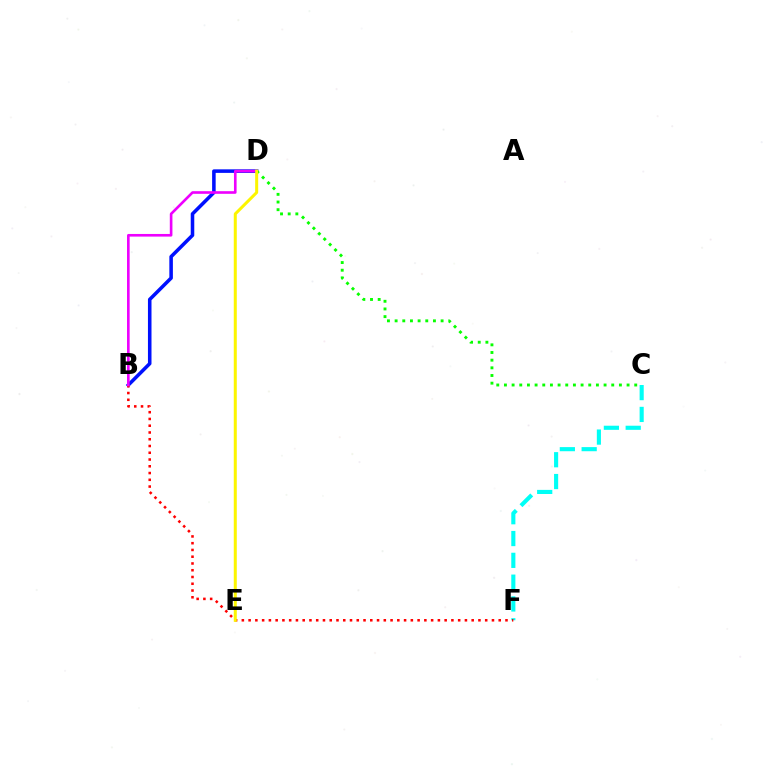{('B', 'D'): [{'color': '#0010ff', 'line_style': 'solid', 'thickness': 2.56}, {'color': '#ee00ff', 'line_style': 'solid', 'thickness': 1.9}], ('C', 'F'): [{'color': '#00fff6', 'line_style': 'dashed', 'thickness': 2.96}], ('B', 'F'): [{'color': '#ff0000', 'line_style': 'dotted', 'thickness': 1.84}], ('C', 'D'): [{'color': '#08ff00', 'line_style': 'dotted', 'thickness': 2.08}], ('D', 'E'): [{'color': '#fcf500', 'line_style': 'solid', 'thickness': 2.17}]}